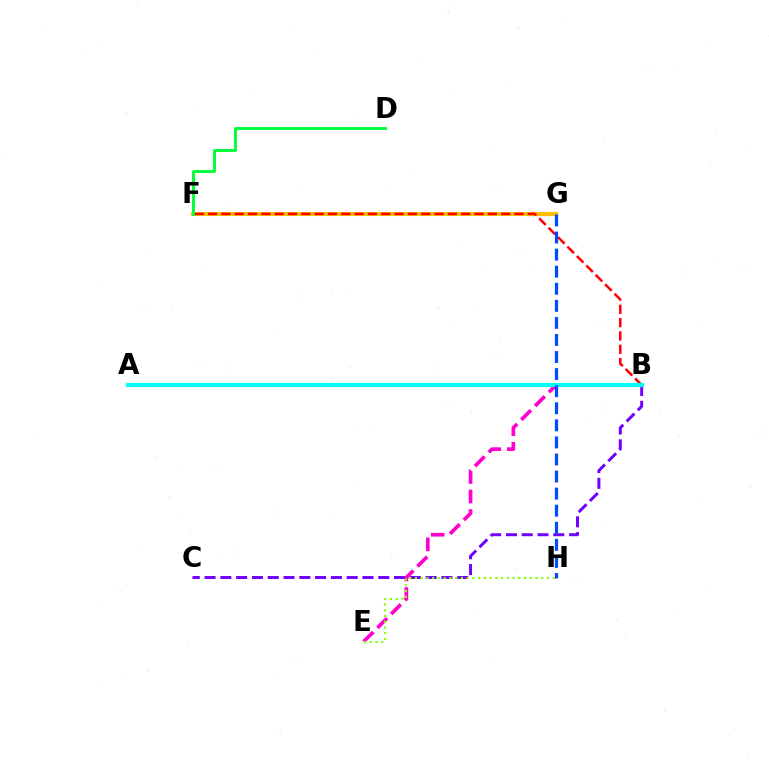{('F', 'G'): [{'color': '#ffbd00', 'line_style': 'solid', 'thickness': 2.97}], ('B', 'F'): [{'color': '#ff0000', 'line_style': 'dashed', 'thickness': 1.81}], ('B', 'C'): [{'color': '#7200ff', 'line_style': 'dashed', 'thickness': 2.15}], ('B', 'E'): [{'color': '#ff00cf', 'line_style': 'dashed', 'thickness': 2.65}], ('E', 'H'): [{'color': '#84ff00', 'line_style': 'dotted', 'thickness': 1.56}], ('D', 'F'): [{'color': '#00ff39', 'line_style': 'solid', 'thickness': 2.11}], ('A', 'B'): [{'color': '#00fff6', 'line_style': 'solid', 'thickness': 3.0}], ('G', 'H'): [{'color': '#004bff', 'line_style': 'dashed', 'thickness': 2.32}]}